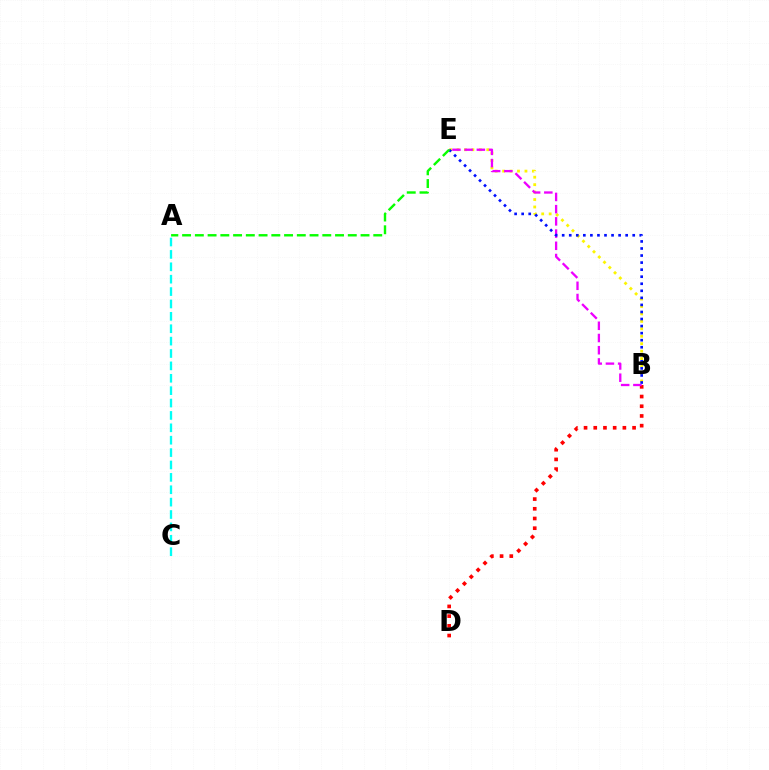{('B', 'D'): [{'color': '#ff0000', 'line_style': 'dotted', 'thickness': 2.64}], ('B', 'E'): [{'color': '#fcf500', 'line_style': 'dotted', 'thickness': 2.02}, {'color': '#ee00ff', 'line_style': 'dashed', 'thickness': 1.66}, {'color': '#0010ff', 'line_style': 'dotted', 'thickness': 1.92}], ('A', 'E'): [{'color': '#08ff00', 'line_style': 'dashed', 'thickness': 1.73}], ('A', 'C'): [{'color': '#00fff6', 'line_style': 'dashed', 'thickness': 1.68}]}